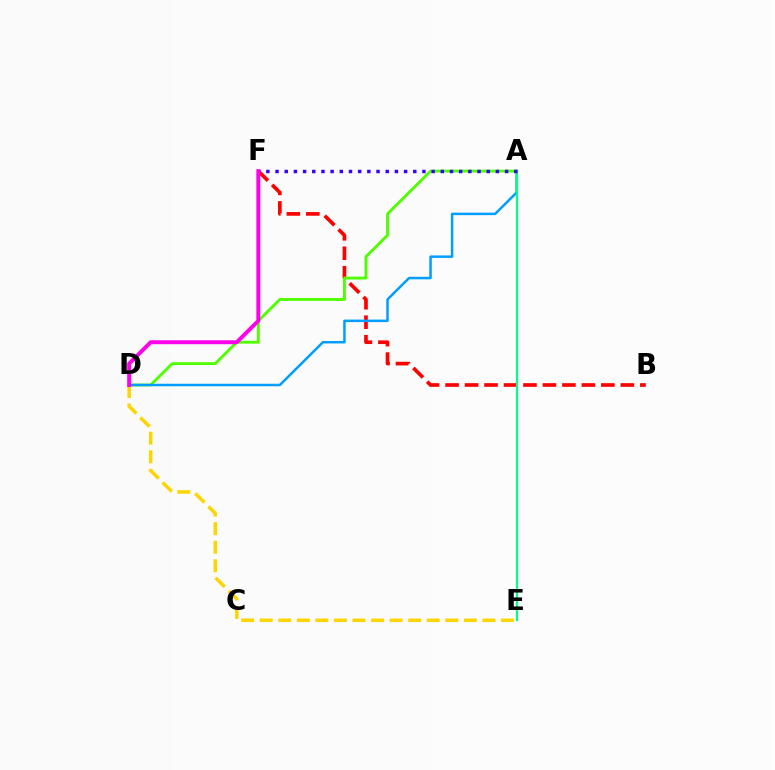{('D', 'E'): [{'color': '#ffd500', 'line_style': 'dashed', 'thickness': 2.52}], ('B', 'F'): [{'color': '#ff0000', 'line_style': 'dashed', 'thickness': 2.65}], ('A', 'D'): [{'color': '#4fff00', 'line_style': 'solid', 'thickness': 2.07}, {'color': '#009eff', 'line_style': 'solid', 'thickness': 1.79}], ('A', 'E'): [{'color': '#00ff86', 'line_style': 'solid', 'thickness': 1.59}], ('A', 'F'): [{'color': '#3700ff', 'line_style': 'dotted', 'thickness': 2.49}], ('D', 'F'): [{'color': '#ff00ed', 'line_style': 'solid', 'thickness': 2.84}]}